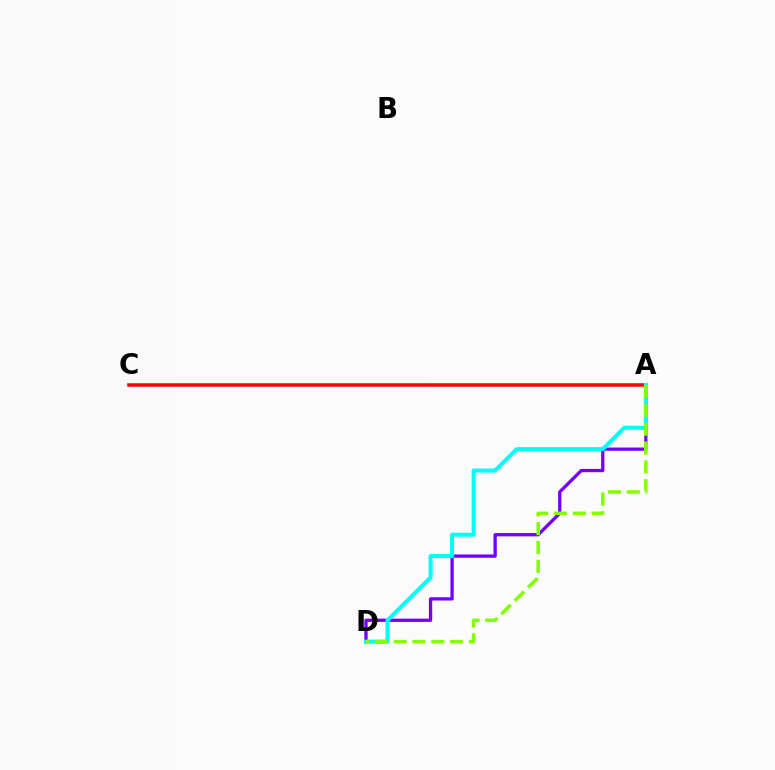{('A', 'D'): [{'color': '#7200ff', 'line_style': 'solid', 'thickness': 2.36}, {'color': '#00fff6', 'line_style': 'solid', 'thickness': 2.91}, {'color': '#84ff00', 'line_style': 'dashed', 'thickness': 2.56}], ('A', 'C'): [{'color': '#ff0000', 'line_style': 'solid', 'thickness': 2.53}]}